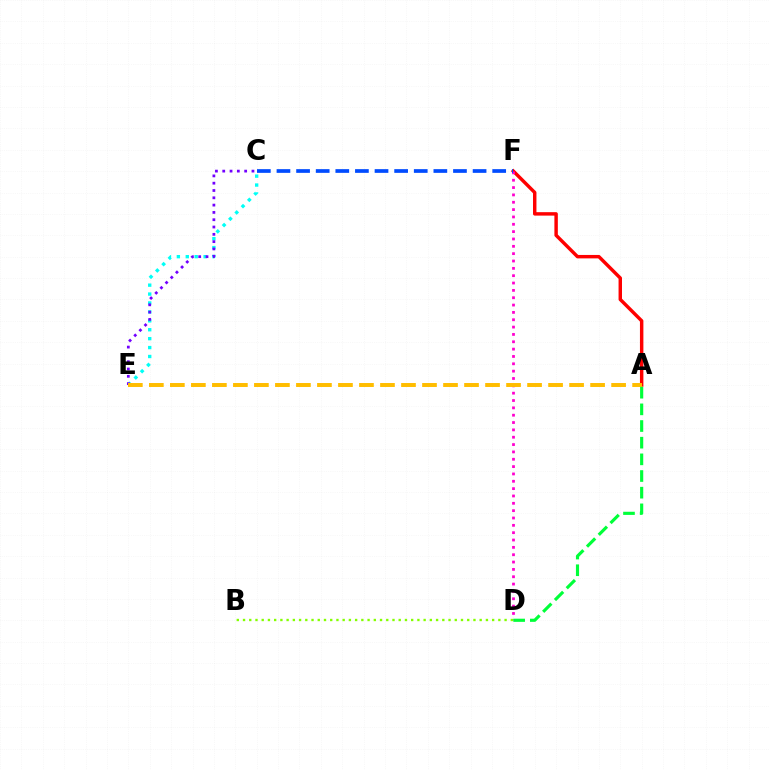{('C', 'E'): [{'color': '#00fff6', 'line_style': 'dotted', 'thickness': 2.42}, {'color': '#7200ff', 'line_style': 'dotted', 'thickness': 1.98}], ('A', 'F'): [{'color': '#ff0000', 'line_style': 'solid', 'thickness': 2.48}], ('D', 'F'): [{'color': '#ff00cf', 'line_style': 'dotted', 'thickness': 2.0}], ('A', 'E'): [{'color': '#ffbd00', 'line_style': 'dashed', 'thickness': 2.85}], ('B', 'D'): [{'color': '#84ff00', 'line_style': 'dotted', 'thickness': 1.69}], ('C', 'F'): [{'color': '#004bff', 'line_style': 'dashed', 'thickness': 2.66}], ('A', 'D'): [{'color': '#00ff39', 'line_style': 'dashed', 'thickness': 2.26}]}